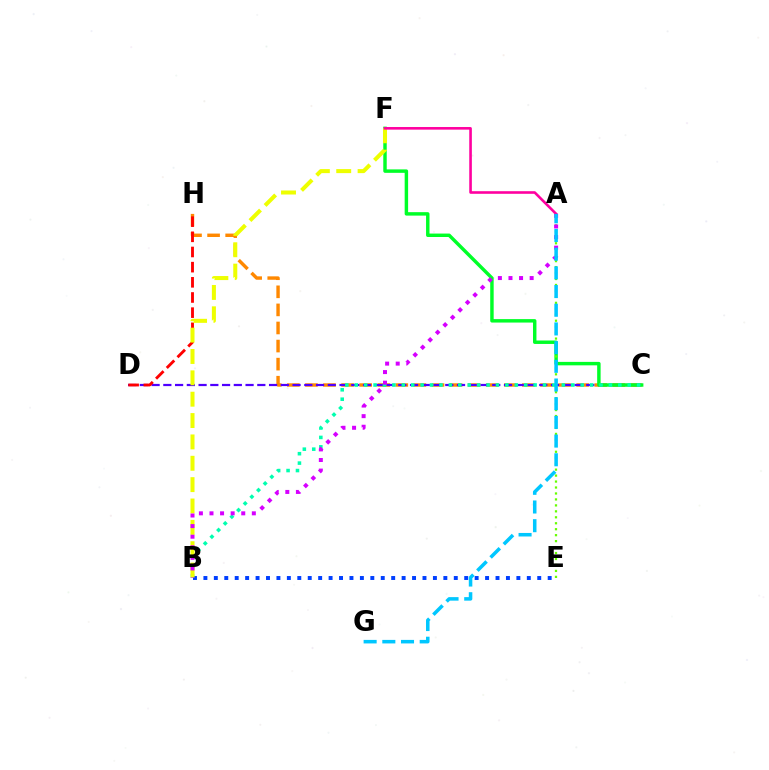{('B', 'E'): [{'color': '#003fff', 'line_style': 'dotted', 'thickness': 2.83}], ('C', 'H'): [{'color': '#ff8800', 'line_style': 'dashed', 'thickness': 2.46}], ('C', 'D'): [{'color': '#4f00ff', 'line_style': 'dashed', 'thickness': 1.6}], ('C', 'F'): [{'color': '#00ff27', 'line_style': 'solid', 'thickness': 2.48}], ('B', 'C'): [{'color': '#00ffaf', 'line_style': 'dotted', 'thickness': 2.56}], ('D', 'H'): [{'color': '#ff0000', 'line_style': 'dashed', 'thickness': 2.06}], ('A', 'E'): [{'color': '#66ff00', 'line_style': 'dotted', 'thickness': 1.62}], ('B', 'F'): [{'color': '#eeff00', 'line_style': 'dashed', 'thickness': 2.9}], ('A', 'B'): [{'color': '#d600ff', 'line_style': 'dotted', 'thickness': 2.88}], ('A', 'F'): [{'color': '#ff00a0', 'line_style': 'solid', 'thickness': 1.88}], ('A', 'G'): [{'color': '#00c7ff', 'line_style': 'dashed', 'thickness': 2.54}]}